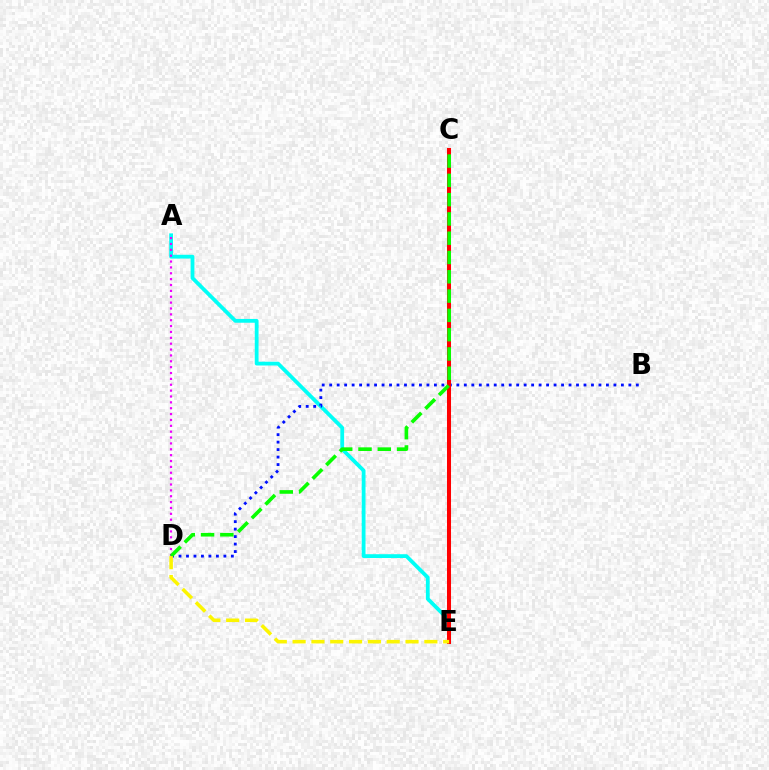{('A', 'E'): [{'color': '#00fff6', 'line_style': 'solid', 'thickness': 2.73}], ('B', 'D'): [{'color': '#0010ff', 'line_style': 'dotted', 'thickness': 2.03}], ('C', 'E'): [{'color': '#ff0000', 'line_style': 'solid', 'thickness': 2.9}], ('A', 'D'): [{'color': '#ee00ff', 'line_style': 'dotted', 'thickness': 1.59}], ('C', 'D'): [{'color': '#08ff00', 'line_style': 'dashed', 'thickness': 2.62}], ('D', 'E'): [{'color': '#fcf500', 'line_style': 'dashed', 'thickness': 2.56}]}